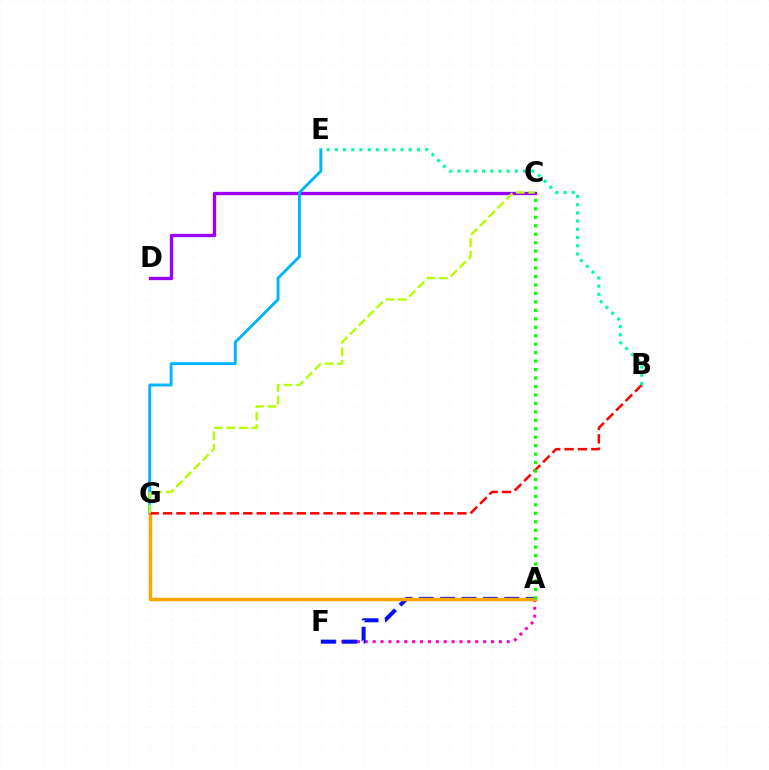{('A', 'F'): [{'color': '#ff00bd', 'line_style': 'dotted', 'thickness': 2.14}, {'color': '#0010ff', 'line_style': 'dashed', 'thickness': 2.9}], ('C', 'D'): [{'color': '#9b00ff', 'line_style': 'solid', 'thickness': 2.38}], ('E', 'G'): [{'color': '#00b5ff', 'line_style': 'solid', 'thickness': 2.08}], ('A', 'G'): [{'color': '#ffa500', 'line_style': 'solid', 'thickness': 2.51}], ('B', 'G'): [{'color': '#ff0000', 'line_style': 'dashed', 'thickness': 1.82}], ('C', 'G'): [{'color': '#b3ff00', 'line_style': 'dashed', 'thickness': 1.7}], ('B', 'E'): [{'color': '#00ff9d', 'line_style': 'dotted', 'thickness': 2.23}], ('A', 'C'): [{'color': '#08ff00', 'line_style': 'dotted', 'thickness': 2.3}]}